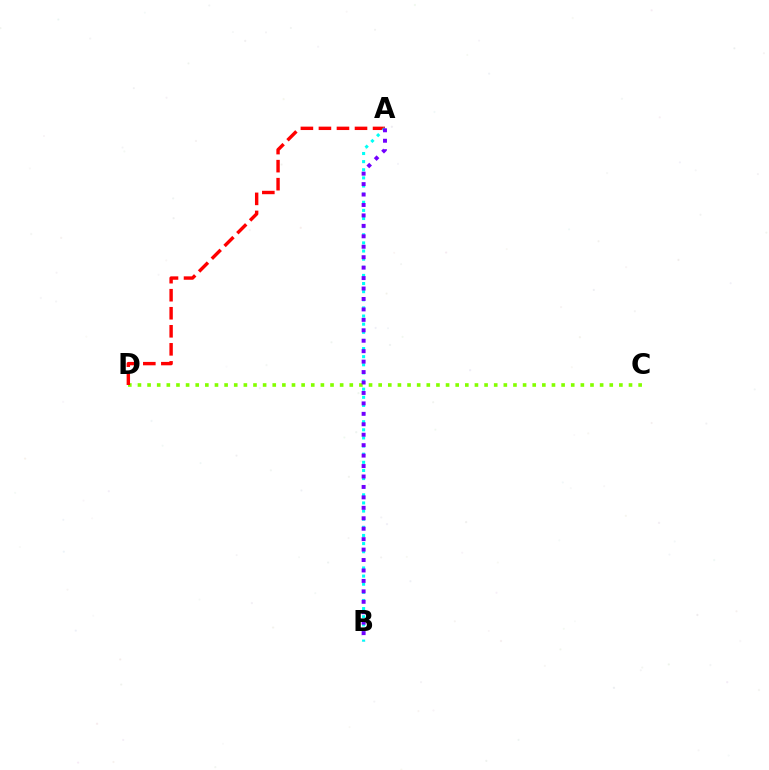{('C', 'D'): [{'color': '#84ff00', 'line_style': 'dotted', 'thickness': 2.62}], ('A', 'D'): [{'color': '#ff0000', 'line_style': 'dashed', 'thickness': 2.45}], ('A', 'B'): [{'color': '#00fff6', 'line_style': 'dotted', 'thickness': 2.21}, {'color': '#7200ff', 'line_style': 'dotted', 'thickness': 2.84}]}